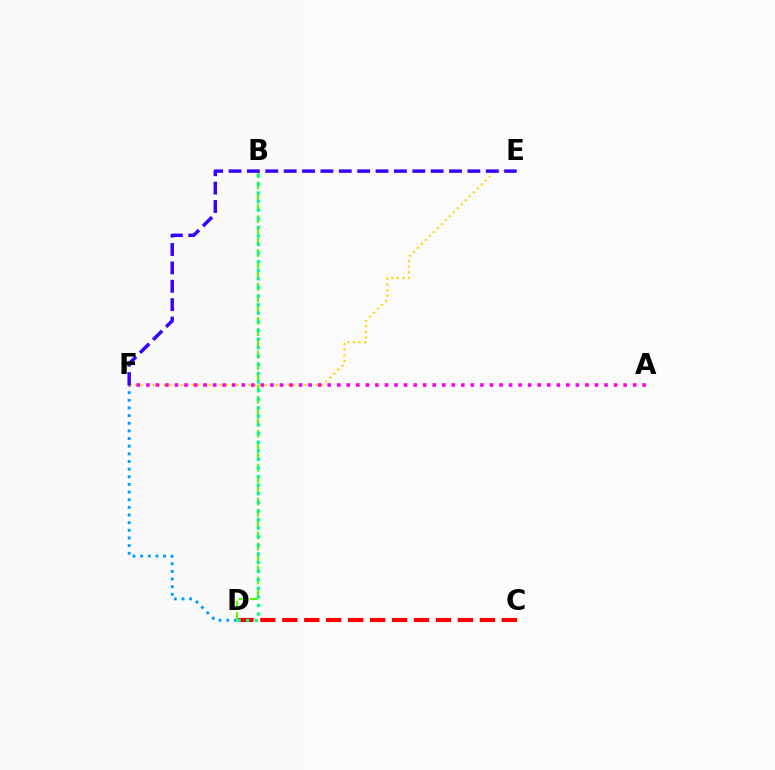{('D', 'F'): [{'color': '#009eff', 'line_style': 'dotted', 'thickness': 2.08}], ('C', 'D'): [{'color': '#ff0000', 'line_style': 'dashed', 'thickness': 2.98}], ('B', 'D'): [{'color': '#4fff00', 'line_style': 'dashed', 'thickness': 1.53}, {'color': '#00ff86', 'line_style': 'dotted', 'thickness': 2.34}], ('E', 'F'): [{'color': '#ffd500', 'line_style': 'dotted', 'thickness': 1.53}, {'color': '#3700ff', 'line_style': 'dashed', 'thickness': 2.5}], ('A', 'F'): [{'color': '#ff00ed', 'line_style': 'dotted', 'thickness': 2.59}]}